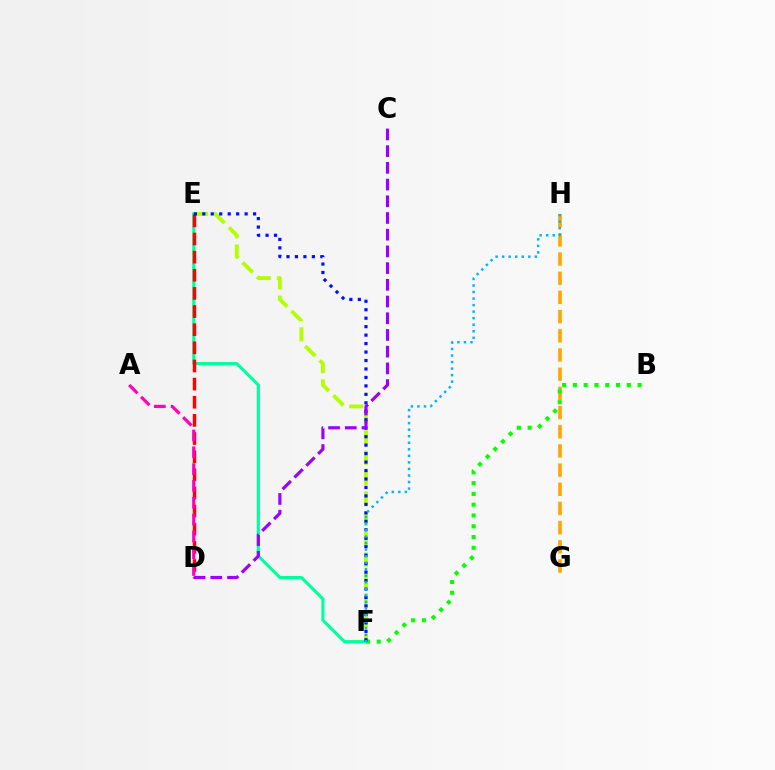{('E', 'F'): [{'color': '#b3ff00', 'line_style': 'dashed', 'thickness': 2.77}, {'color': '#00ff9d', 'line_style': 'solid', 'thickness': 2.23}, {'color': '#0010ff', 'line_style': 'dotted', 'thickness': 2.3}], ('G', 'H'): [{'color': '#ffa500', 'line_style': 'dashed', 'thickness': 2.61}], ('D', 'E'): [{'color': '#ff0000', 'line_style': 'dashed', 'thickness': 2.46}], ('B', 'F'): [{'color': '#08ff00', 'line_style': 'dotted', 'thickness': 2.93}], ('F', 'H'): [{'color': '#00b5ff', 'line_style': 'dotted', 'thickness': 1.78}], ('C', 'D'): [{'color': '#9b00ff', 'line_style': 'dashed', 'thickness': 2.27}], ('A', 'D'): [{'color': '#ff00bd', 'line_style': 'dashed', 'thickness': 2.28}]}